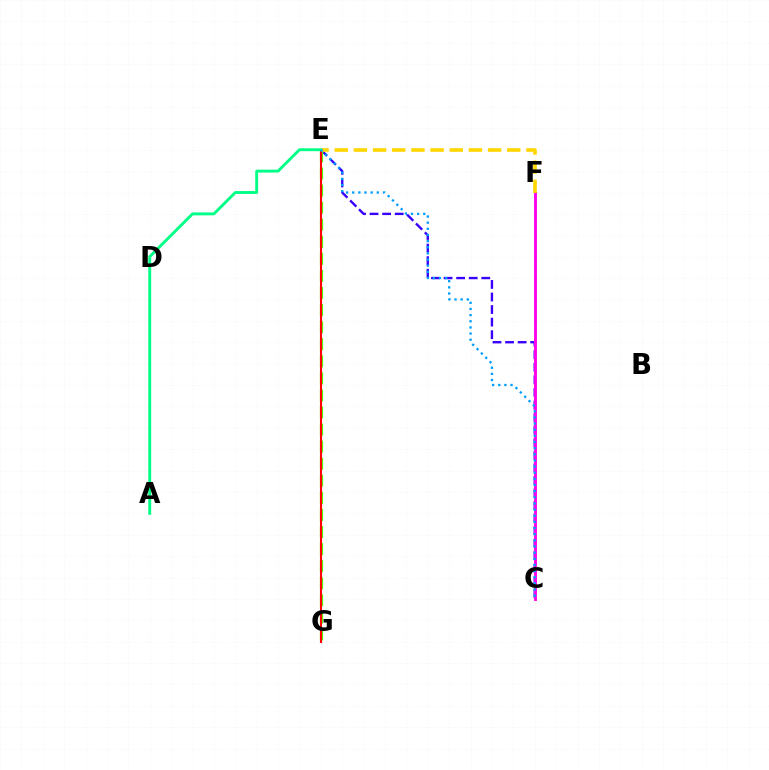{('C', 'E'): [{'color': '#3700ff', 'line_style': 'dashed', 'thickness': 1.71}, {'color': '#009eff', 'line_style': 'dotted', 'thickness': 1.67}], ('C', 'F'): [{'color': '#ff00ed', 'line_style': 'solid', 'thickness': 2.08}], ('E', 'G'): [{'color': '#4fff00', 'line_style': 'dashed', 'thickness': 2.32}, {'color': '#ff0000', 'line_style': 'solid', 'thickness': 1.51}], ('E', 'F'): [{'color': '#ffd500', 'line_style': 'dashed', 'thickness': 2.6}], ('A', 'E'): [{'color': '#00ff86', 'line_style': 'solid', 'thickness': 2.09}]}